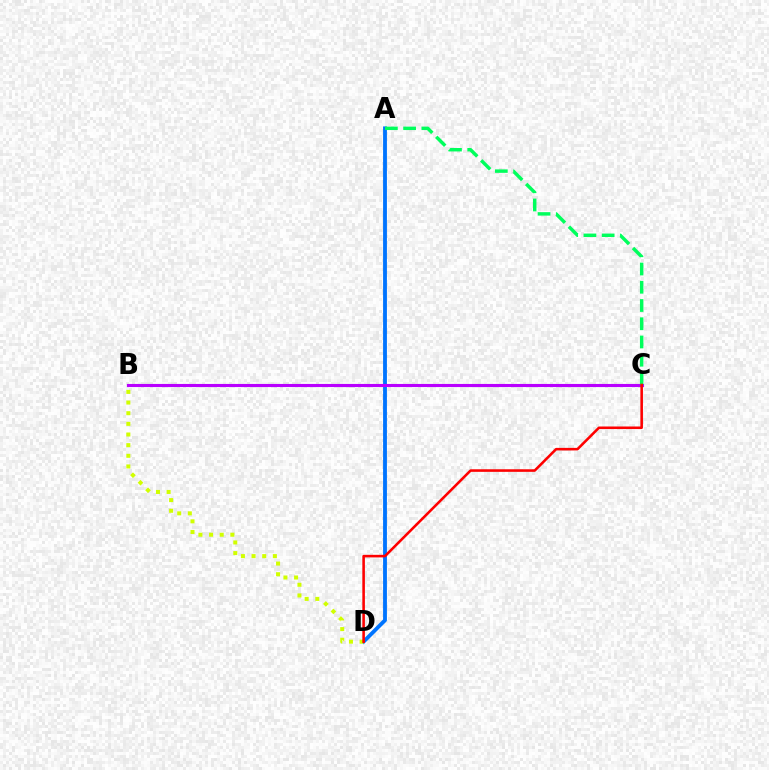{('A', 'D'): [{'color': '#0074ff', 'line_style': 'solid', 'thickness': 2.76}], ('B', 'D'): [{'color': '#d1ff00', 'line_style': 'dotted', 'thickness': 2.89}], ('B', 'C'): [{'color': '#b900ff', 'line_style': 'solid', 'thickness': 2.24}], ('A', 'C'): [{'color': '#00ff5c', 'line_style': 'dashed', 'thickness': 2.48}], ('C', 'D'): [{'color': '#ff0000', 'line_style': 'solid', 'thickness': 1.85}]}